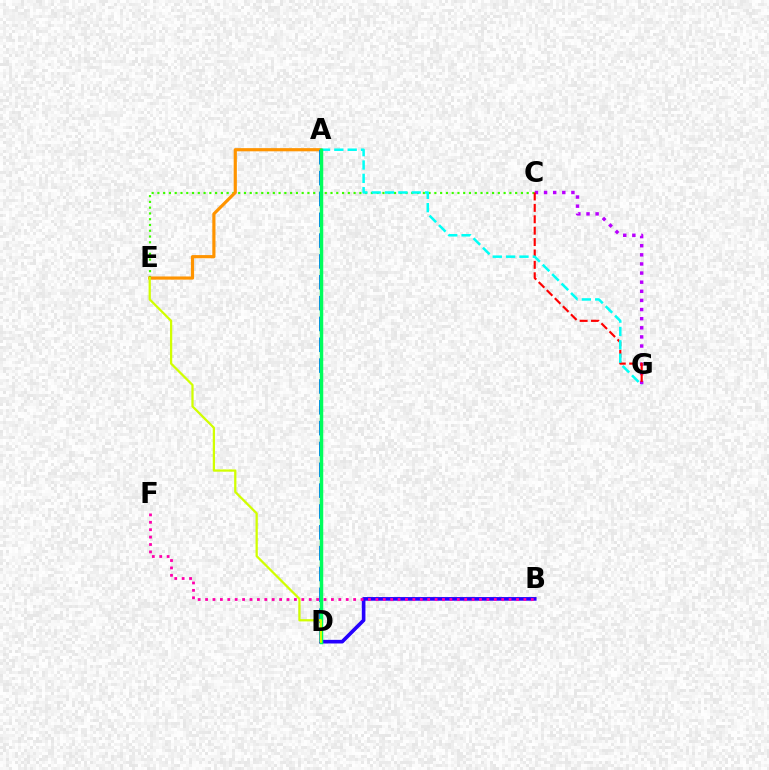{('C', 'G'): [{'color': '#b900ff', 'line_style': 'dotted', 'thickness': 2.48}, {'color': '#ff0000', 'line_style': 'dashed', 'thickness': 1.55}], ('C', 'E'): [{'color': '#3dff00', 'line_style': 'dotted', 'thickness': 1.57}], ('A', 'E'): [{'color': '#ff9400', 'line_style': 'solid', 'thickness': 2.28}], ('B', 'D'): [{'color': '#2500ff', 'line_style': 'solid', 'thickness': 2.62}], ('A', 'D'): [{'color': '#0074ff', 'line_style': 'dashed', 'thickness': 2.83}, {'color': '#00ff5c', 'line_style': 'solid', 'thickness': 2.5}], ('A', 'G'): [{'color': '#00fff6', 'line_style': 'dashed', 'thickness': 1.81}], ('B', 'F'): [{'color': '#ff00ac', 'line_style': 'dotted', 'thickness': 2.01}], ('D', 'E'): [{'color': '#d1ff00', 'line_style': 'solid', 'thickness': 1.62}]}